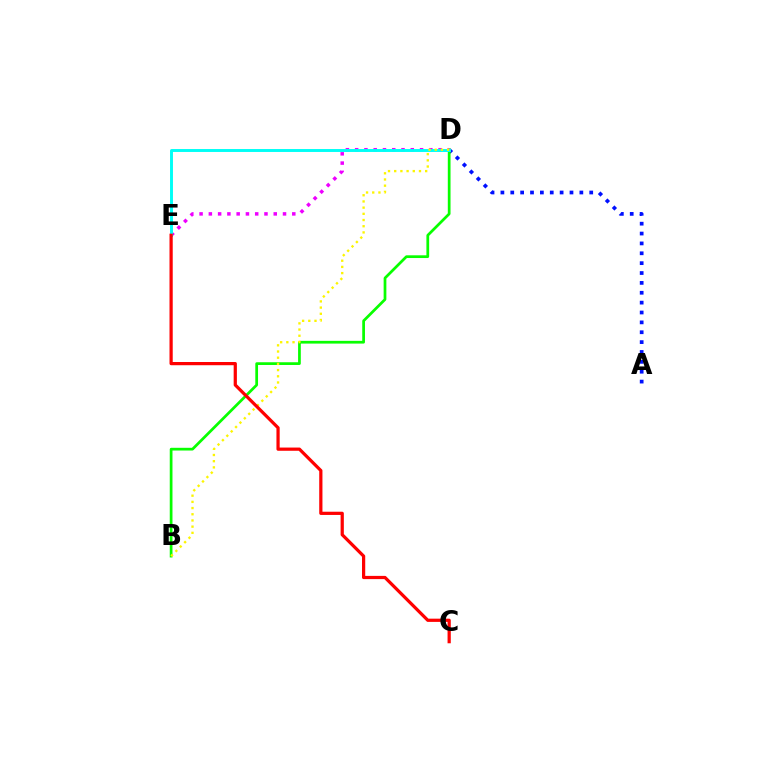{('A', 'D'): [{'color': '#0010ff', 'line_style': 'dotted', 'thickness': 2.68}], ('B', 'D'): [{'color': '#08ff00', 'line_style': 'solid', 'thickness': 1.97}, {'color': '#fcf500', 'line_style': 'dotted', 'thickness': 1.68}], ('D', 'E'): [{'color': '#ee00ff', 'line_style': 'dotted', 'thickness': 2.52}, {'color': '#00fff6', 'line_style': 'solid', 'thickness': 2.11}], ('C', 'E'): [{'color': '#ff0000', 'line_style': 'solid', 'thickness': 2.32}]}